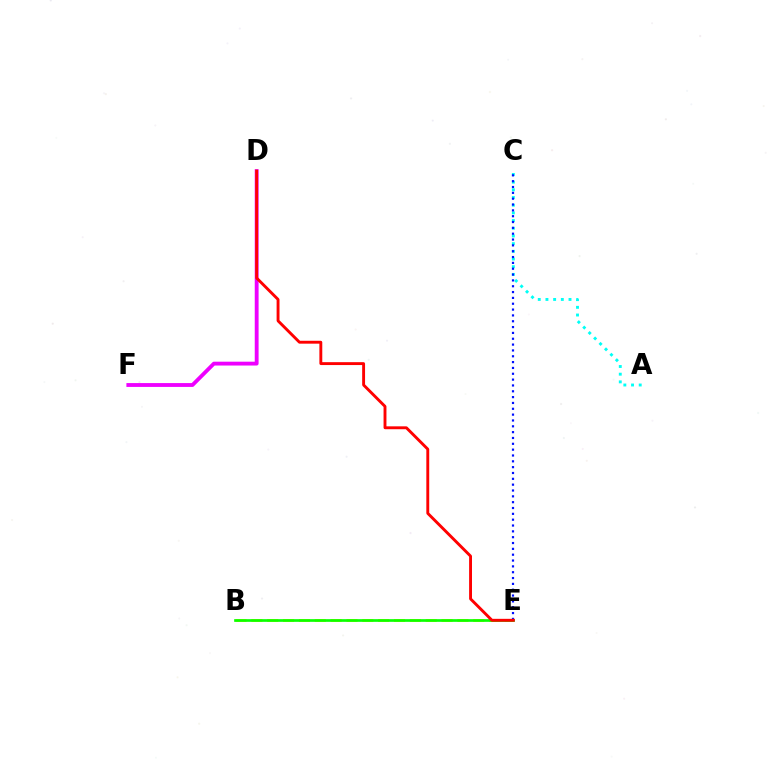{('B', 'E'): [{'color': '#fcf500', 'line_style': 'dashed', 'thickness': 2.15}, {'color': '#08ff00', 'line_style': 'solid', 'thickness': 1.93}], ('D', 'F'): [{'color': '#ee00ff', 'line_style': 'solid', 'thickness': 2.77}], ('A', 'C'): [{'color': '#00fff6', 'line_style': 'dotted', 'thickness': 2.09}], ('C', 'E'): [{'color': '#0010ff', 'line_style': 'dotted', 'thickness': 1.59}], ('D', 'E'): [{'color': '#ff0000', 'line_style': 'solid', 'thickness': 2.08}]}